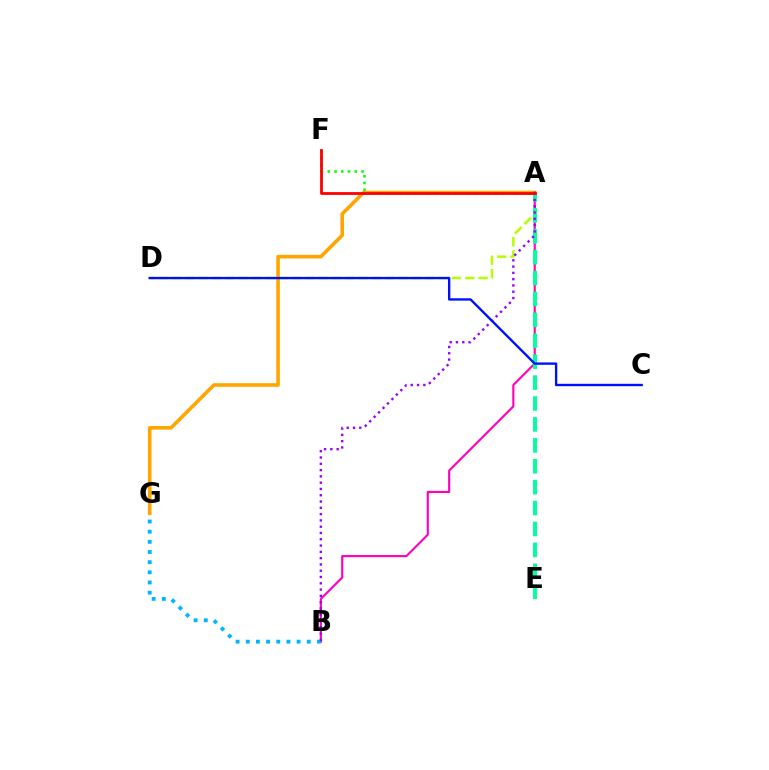{('A', 'G'): [{'color': '#ffa500', 'line_style': 'solid', 'thickness': 2.58}], ('A', 'D'): [{'color': '#b3ff00', 'line_style': 'dashed', 'thickness': 1.81}], ('A', 'F'): [{'color': '#08ff00', 'line_style': 'dotted', 'thickness': 1.83}, {'color': '#ff0000', 'line_style': 'solid', 'thickness': 2.01}], ('A', 'B'): [{'color': '#ff00bd', 'line_style': 'solid', 'thickness': 1.53}, {'color': '#9b00ff', 'line_style': 'dotted', 'thickness': 1.71}], ('B', 'G'): [{'color': '#00b5ff', 'line_style': 'dotted', 'thickness': 2.76}], ('A', 'E'): [{'color': '#00ff9d', 'line_style': 'dashed', 'thickness': 2.84}], ('C', 'D'): [{'color': '#0010ff', 'line_style': 'solid', 'thickness': 1.7}]}